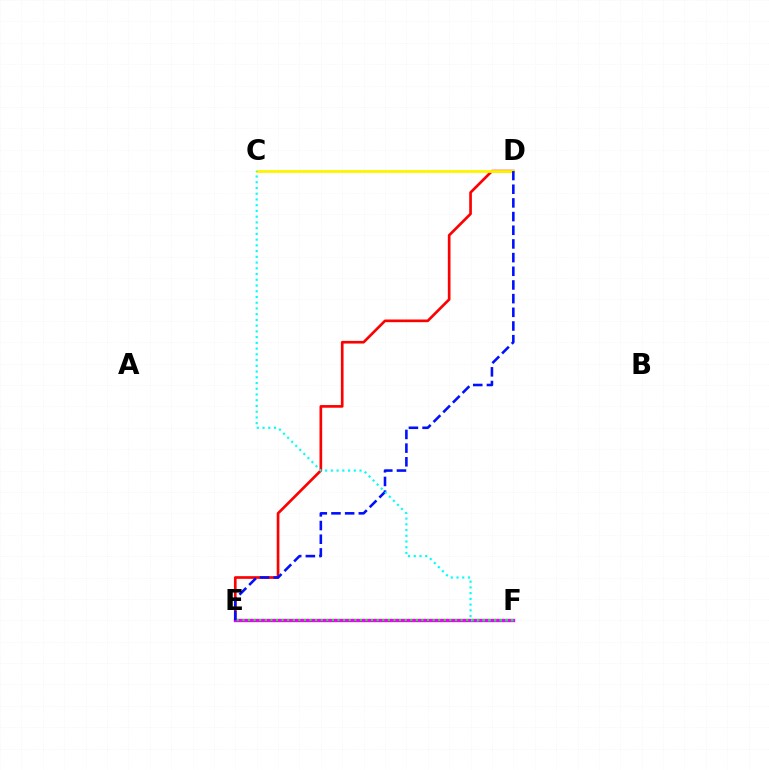{('D', 'E'): [{'color': '#ff0000', 'line_style': 'solid', 'thickness': 1.93}, {'color': '#0010ff', 'line_style': 'dashed', 'thickness': 1.86}], ('E', 'F'): [{'color': '#ee00ff', 'line_style': 'solid', 'thickness': 2.41}, {'color': '#08ff00', 'line_style': 'dotted', 'thickness': 1.52}], ('C', 'D'): [{'color': '#fcf500', 'line_style': 'solid', 'thickness': 2.04}], ('C', 'F'): [{'color': '#00fff6', 'line_style': 'dotted', 'thickness': 1.56}]}